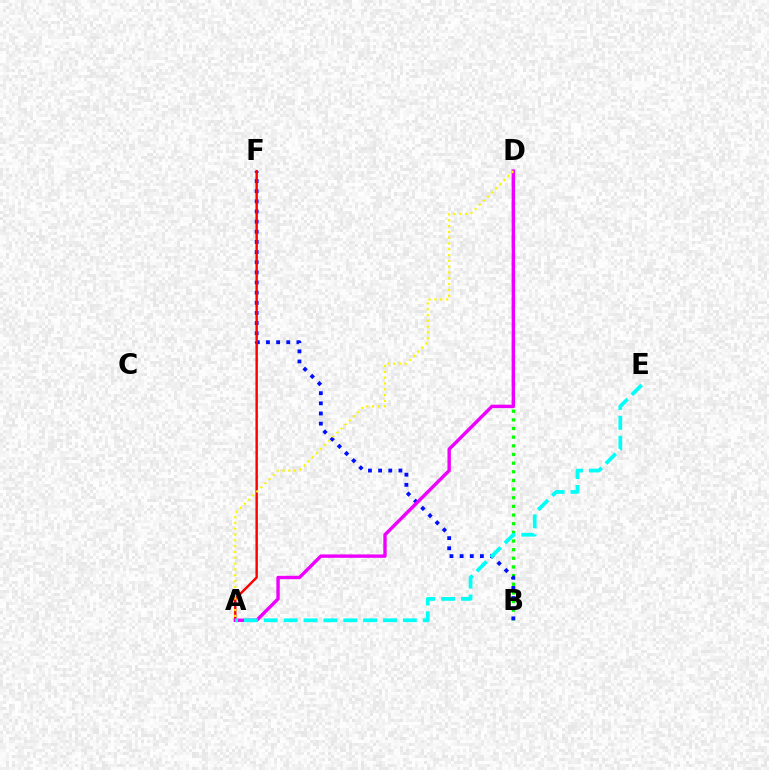{('B', 'D'): [{'color': '#08ff00', 'line_style': 'dotted', 'thickness': 2.35}], ('B', 'F'): [{'color': '#0010ff', 'line_style': 'dotted', 'thickness': 2.76}], ('A', 'F'): [{'color': '#ff0000', 'line_style': 'solid', 'thickness': 1.76}], ('A', 'D'): [{'color': '#ee00ff', 'line_style': 'solid', 'thickness': 2.44}, {'color': '#fcf500', 'line_style': 'dotted', 'thickness': 1.58}], ('A', 'E'): [{'color': '#00fff6', 'line_style': 'dashed', 'thickness': 2.7}]}